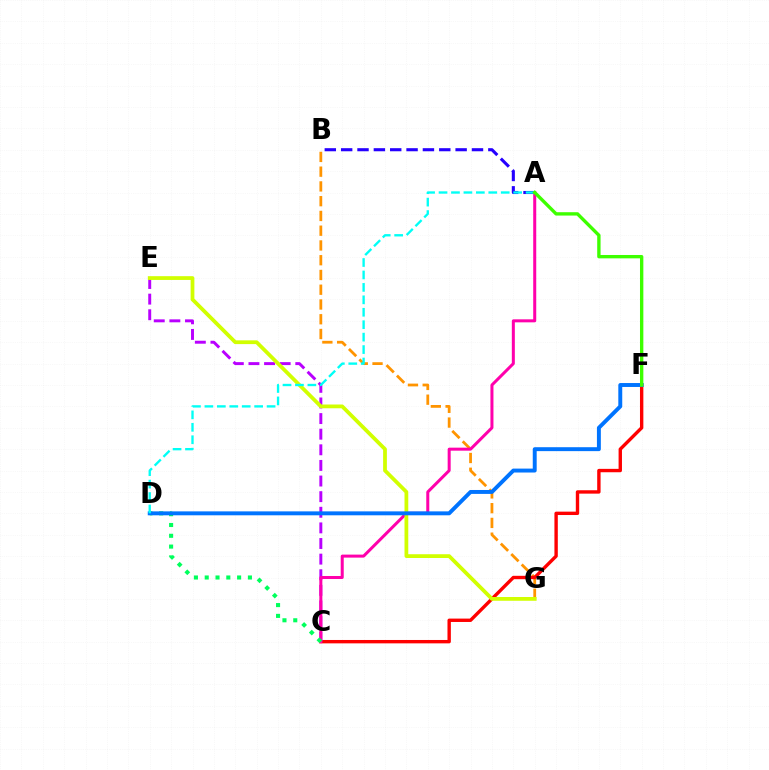{('B', 'G'): [{'color': '#ff9400', 'line_style': 'dashed', 'thickness': 2.0}], ('C', 'F'): [{'color': '#ff0000', 'line_style': 'solid', 'thickness': 2.43}], ('A', 'B'): [{'color': '#2500ff', 'line_style': 'dashed', 'thickness': 2.22}], ('C', 'E'): [{'color': '#b900ff', 'line_style': 'dashed', 'thickness': 2.12}], ('A', 'C'): [{'color': '#ff00ac', 'line_style': 'solid', 'thickness': 2.17}], ('E', 'G'): [{'color': '#d1ff00', 'line_style': 'solid', 'thickness': 2.71}], ('C', 'D'): [{'color': '#00ff5c', 'line_style': 'dotted', 'thickness': 2.93}], ('D', 'F'): [{'color': '#0074ff', 'line_style': 'solid', 'thickness': 2.83}], ('A', 'D'): [{'color': '#00fff6', 'line_style': 'dashed', 'thickness': 1.69}], ('A', 'F'): [{'color': '#3dff00', 'line_style': 'solid', 'thickness': 2.42}]}